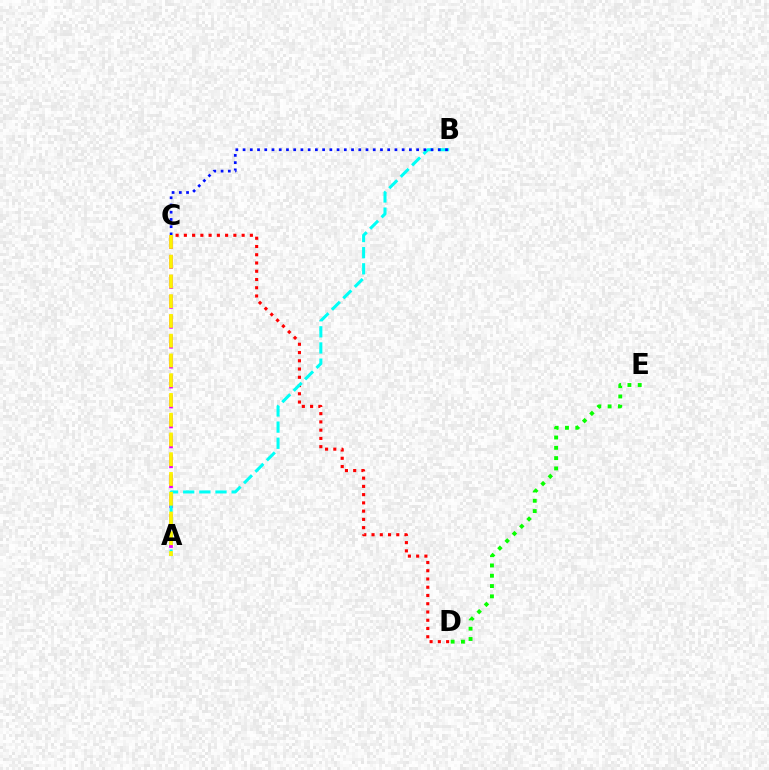{('A', 'C'): [{'color': '#ee00ff', 'line_style': 'dashed', 'thickness': 2.71}, {'color': '#fcf500', 'line_style': 'dashed', 'thickness': 2.68}], ('D', 'E'): [{'color': '#08ff00', 'line_style': 'dotted', 'thickness': 2.8}], ('C', 'D'): [{'color': '#ff0000', 'line_style': 'dotted', 'thickness': 2.24}], ('A', 'B'): [{'color': '#00fff6', 'line_style': 'dashed', 'thickness': 2.19}], ('B', 'C'): [{'color': '#0010ff', 'line_style': 'dotted', 'thickness': 1.96}]}